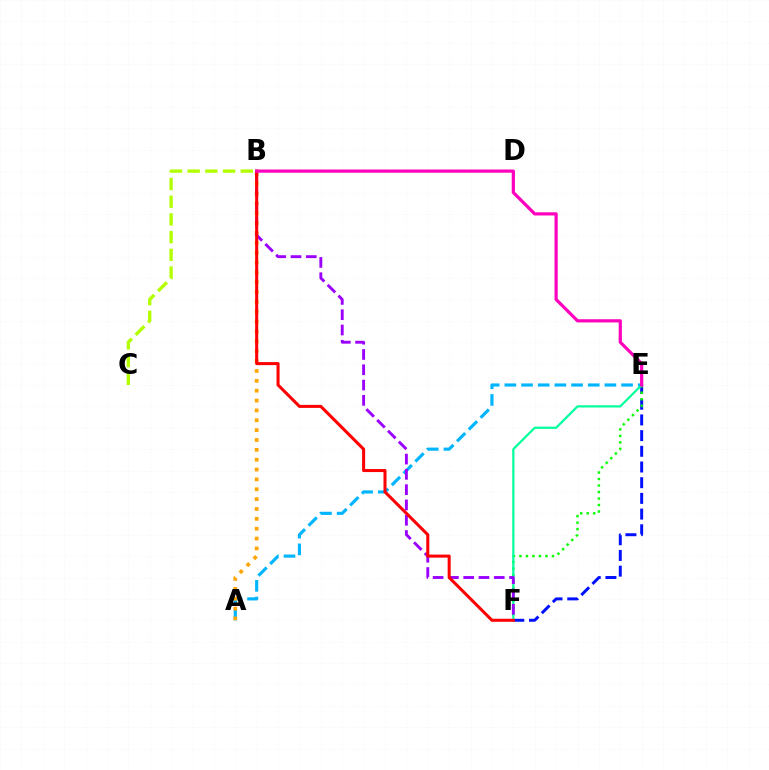{('A', 'E'): [{'color': '#00b5ff', 'line_style': 'dashed', 'thickness': 2.27}], ('E', 'F'): [{'color': '#0010ff', 'line_style': 'dashed', 'thickness': 2.13}, {'color': '#08ff00', 'line_style': 'dotted', 'thickness': 1.77}, {'color': '#00ff9d', 'line_style': 'solid', 'thickness': 1.59}], ('B', 'C'): [{'color': '#b3ff00', 'line_style': 'dashed', 'thickness': 2.41}], ('A', 'B'): [{'color': '#ffa500', 'line_style': 'dotted', 'thickness': 2.68}], ('B', 'F'): [{'color': '#9b00ff', 'line_style': 'dashed', 'thickness': 2.08}, {'color': '#ff0000', 'line_style': 'solid', 'thickness': 2.19}], ('B', 'E'): [{'color': '#ff00bd', 'line_style': 'solid', 'thickness': 2.31}]}